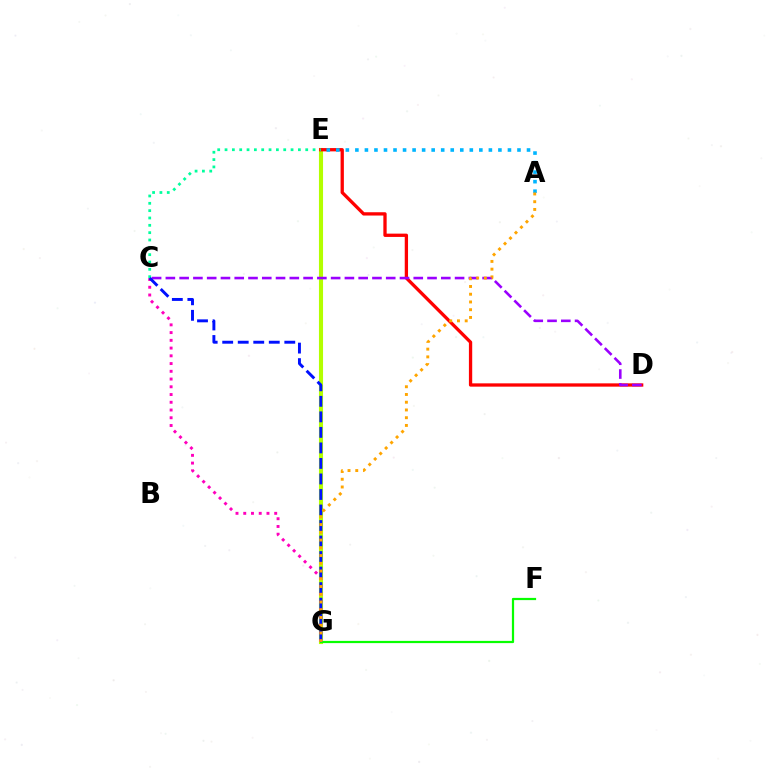{('E', 'G'): [{'color': '#b3ff00', 'line_style': 'solid', 'thickness': 2.95}], ('F', 'G'): [{'color': '#08ff00', 'line_style': 'solid', 'thickness': 1.6}], ('D', 'E'): [{'color': '#ff0000', 'line_style': 'solid', 'thickness': 2.38}], ('C', 'G'): [{'color': '#ff00bd', 'line_style': 'dotted', 'thickness': 2.1}, {'color': '#0010ff', 'line_style': 'dashed', 'thickness': 2.11}], ('C', 'E'): [{'color': '#00ff9d', 'line_style': 'dotted', 'thickness': 1.99}], ('A', 'E'): [{'color': '#00b5ff', 'line_style': 'dotted', 'thickness': 2.59}], ('C', 'D'): [{'color': '#9b00ff', 'line_style': 'dashed', 'thickness': 1.87}], ('A', 'G'): [{'color': '#ffa500', 'line_style': 'dotted', 'thickness': 2.1}]}